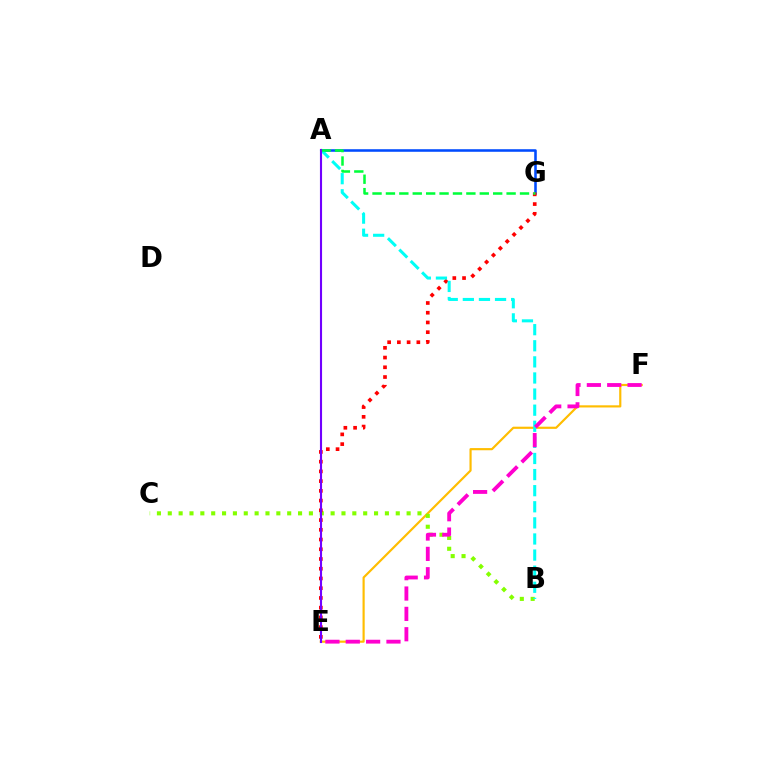{('A', 'G'): [{'color': '#004bff', 'line_style': 'solid', 'thickness': 1.84}, {'color': '#00ff39', 'line_style': 'dashed', 'thickness': 1.82}], ('E', 'F'): [{'color': '#ffbd00', 'line_style': 'solid', 'thickness': 1.56}, {'color': '#ff00cf', 'line_style': 'dashed', 'thickness': 2.76}], ('B', 'C'): [{'color': '#84ff00', 'line_style': 'dotted', 'thickness': 2.95}], ('E', 'G'): [{'color': '#ff0000', 'line_style': 'dotted', 'thickness': 2.64}], ('A', 'B'): [{'color': '#00fff6', 'line_style': 'dashed', 'thickness': 2.19}], ('A', 'E'): [{'color': '#7200ff', 'line_style': 'solid', 'thickness': 1.52}]}